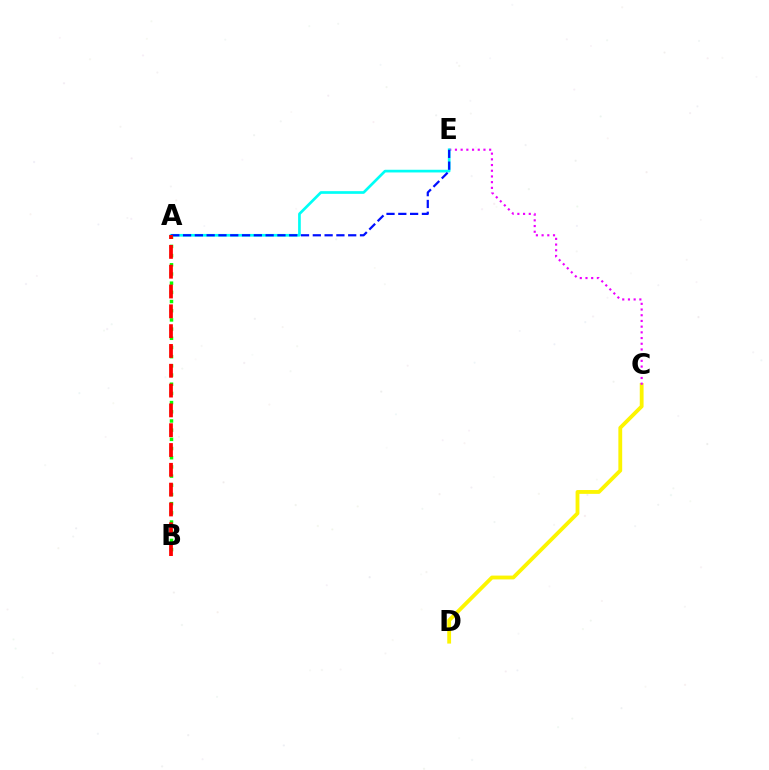{('A', 'B'): [{'color': '#08ff00', 'line_style': 'dotted', 'thickness': 2.5}, {'color': '#ff0000', 'line_style': 'dashed', 'thickness': 2.69}], ('C', 'D'): [{'color': '#fcf500', 'line_style': 'solid', 'thickness': 2.75}], ('C', 'E'): [{'color': '#ee00ff', 'line_style': 'dotted', 'thickness': 1.55}], ('A', 'E'): [{'color': '#00fff6', 'line_style': 'solid', 'thickness': 1.94}, {'color': '#0010ff', 'line_style': 'dashed', 'thickness': 1.6}]}